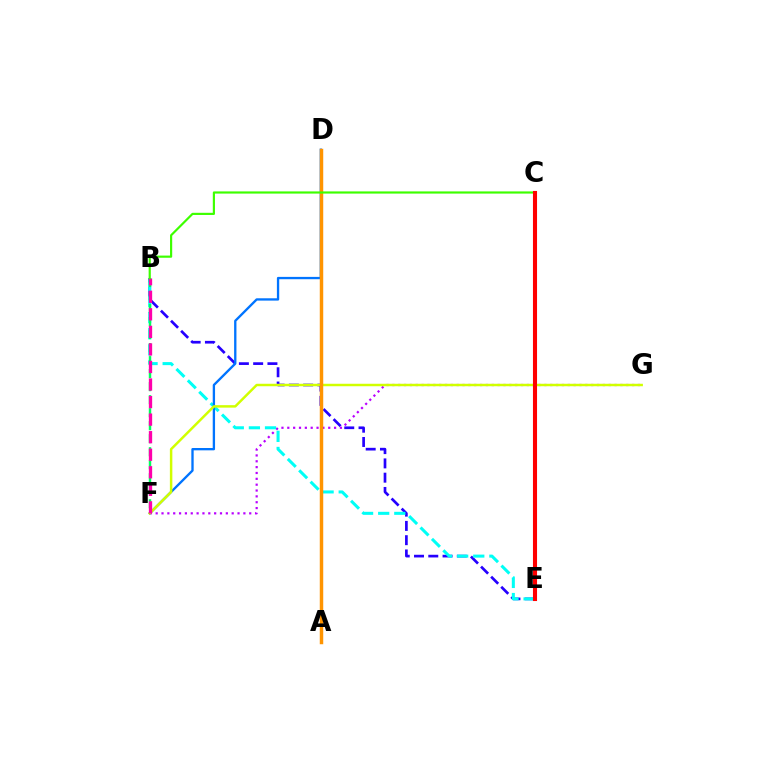{('B', 'E'): [{'color': '#2500ff', 'line_style': 'dashed', 'thickness': 1.94}, {'color': '#00fff6', 'line_style': 'dashed', 'thickness': 2.19}], ('F', 'G'): [{'color': '#b900ff', 'line_style': 'dotted', 'thickness': 1.59}, {'color': '#d1ff00', 'line_style': 'solid', 'thickness': 1.78}], ('B', 'F'): [{'color': '#00ff5c', 'line_style': 'dashed', 'thickness': 1.77}, {'color': '#ff00ac', 'line_style': 'dashed', 'thickness': 2.38}], ('D', 'F'): [{'color': '#0074ff', 'line_style': 'solid', 'thickness': 1.68}], ('A', 'D'): [{'color': '#ff9400', 'line_style': 'solid', 'thickness': 2.49}], ('B', 'C'): [{'color': '#3dff00', 'line_style': 'solid', 'thickness': 1.57}], ('C', 'E'): [{'color': '#ff0000', 'line_style': 'solid', 'thickness': 2.94}]}